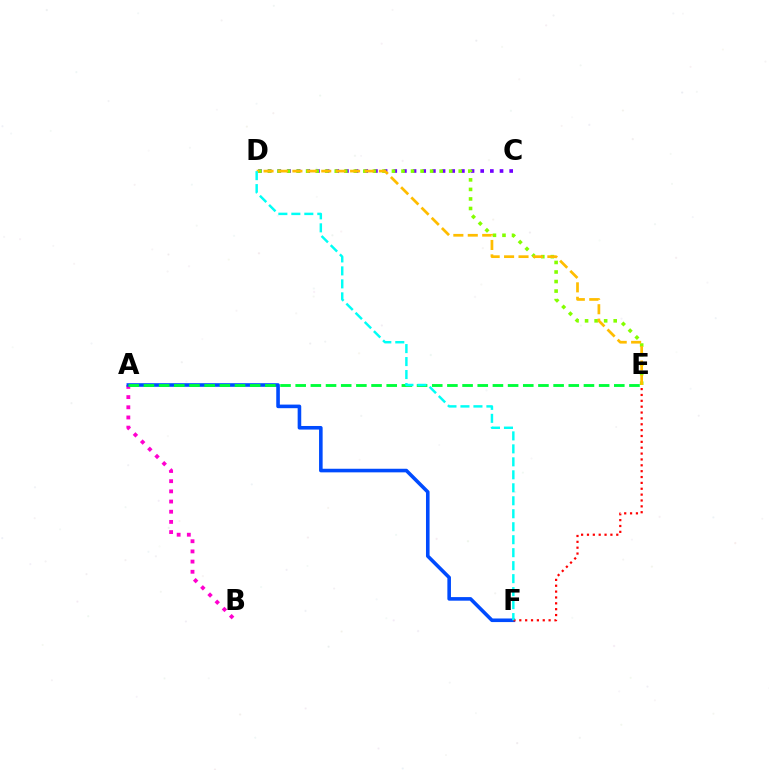{('C', 'D'): [{'color': '#7200ff', 'line_style': 'dotted', 'thickness': 2.62}], ('D', 'E'): [{'color': '#84ff00', 'line_style': 'dotted', 'thickness': 2.59}, {'color': '#ffbd00', 'line_style': 'dashed', 'thickness': 1.96}], ('A', 'B'): [{'color': '#ff00cf', 'line_style': 'dotted', 'thickness': 2.77}], ('A', 'F'): [{'color': '#004bff', 'line_style': 'solid', 'thickness': 2.59}], ('E', 'F'): [{'color': '#ff0000', 'line_style': 'dotted', 'thickness': 1.59}], ('A', 'E'): [{'color': '#00ff39', 'line_style': 'dashed', 'thickness': 2.06}], ('D', 'F'): [{'color': '#00fff6', 'line_style': 'dashed', 'thickness': 1.76}]}